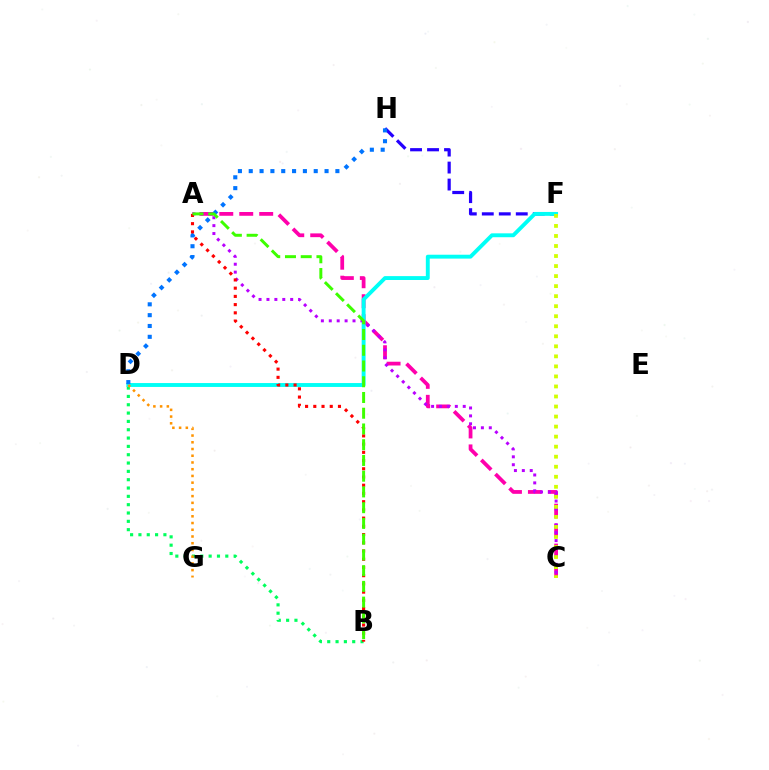{('B', 'D'): [{'color': '#00ff5c', 'line_style': 'dotted', 'thickness': 2.26}], ('A', 'C'): [{'color': '#ff00ac', 'line_style': 'dashed', 'thickness': 2.71}, {'color': '#b900ff', 'line_style': 'dotted', 'thickness': 2.15}], ('F', 'H'): [{'color': '#2500ff', 'line_style': 'dashed', 'thickness': 2.31}], ('D', 'F'): [{'color': '#00fff6', 'line_style': 'solid', 'thickness': 2.8}], ('D', 'H'): [{'color': '#0074ff', 'line_style': 'dotted', 'thickness': 2.94}], ('D', 'G'): [{'color': '#ff9400', 'line_style': 'dotted', 'thickness': 1.83}], ('A', 'B'): [{'color': '#ff0000', 'line_style': 'dotted', 'thickness': 2.23}, {'color': '#3dff00', 'line_style': 'dashed', 'thickness': 2.14}], ('C', 'F'): [{'color': '#d1ff00', 'line_style': 'dotted', 'thickness': 2.73}]}